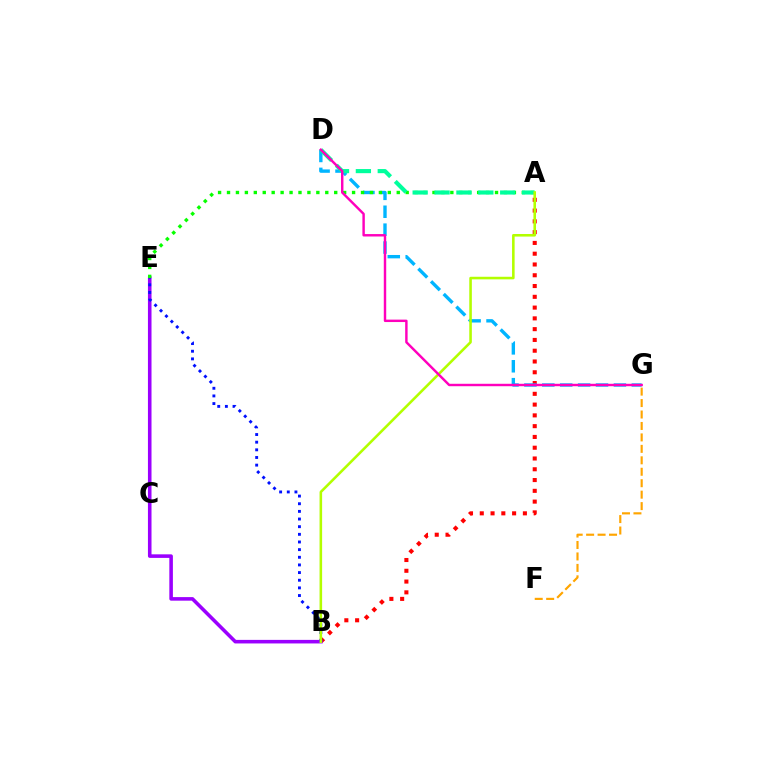{('A', 'B'): [{'color': '#ff0000', 'line_style': 'dotted', 'thickness': 2.93}, {'color': '#b3ff00', 'line_style': 'solid', 'thickness': 1.85}], ('B', 'E'): [{'color': '#9b00ff', 'line_style': 'solid', 'thickness': 2.57}, {'color': '#0010ff', 'line_style': 'dotted', 'thickness': 2.08}], ('D', 'G'): [{'color': '#00b5ff', 'line_style': 'dashed', 'thickness': 2.43}, {'color': '#ff00bd', 'line_style': 'solid', 'thickness': 1.75}], ('F', 'G'): [{'color': '#ffa500', 'line_style': 'dashed', 'thickness': 1.56}], ('A', 'E'): [{'color': '#08ff00', 'line_style': 'dotted', 'thickness': 2.43}], ('A', 'D'): [{'color': '#00ff9d', 'line_style': 'dashed', 'thickness': 2.97}]}